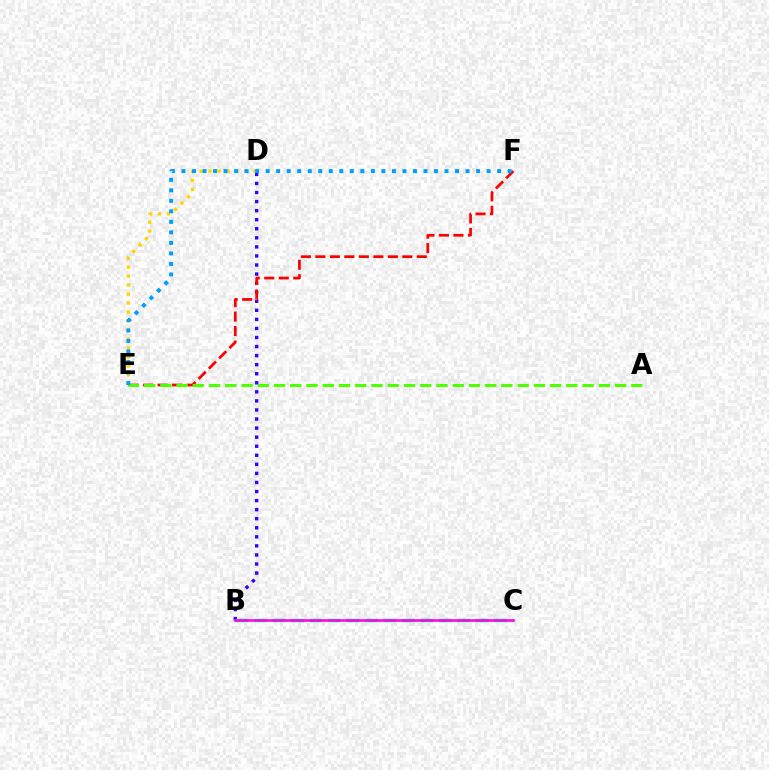{('B', 'D'): [{'color': '#3700ff', 'line_style': 'dotted', 'thickness': 2.46}], ('D', 'E'): [{'color': '#ffd500', 'line_style': 'dotted', 'thickness': 2.44}], ('E', 'F'): [{'color': '#ff0000', 'line_style': 'dashed', 'thickness': 1.97}, {'color': '#009eff', 'line_style': 'dotted', 'thickness': 2.86}], ('B', 'C'): [{'color': '#00ff86', 'line_style': 'dashed', 'thickness': 2.51}, {'color': '#ff00ed', 'line_style': 'solid', 'thickness': 1.85}], ('A', 'E'): [{'color': '#4fff00', 'line_style': 'dashed', 'thickness': 2.21}]}